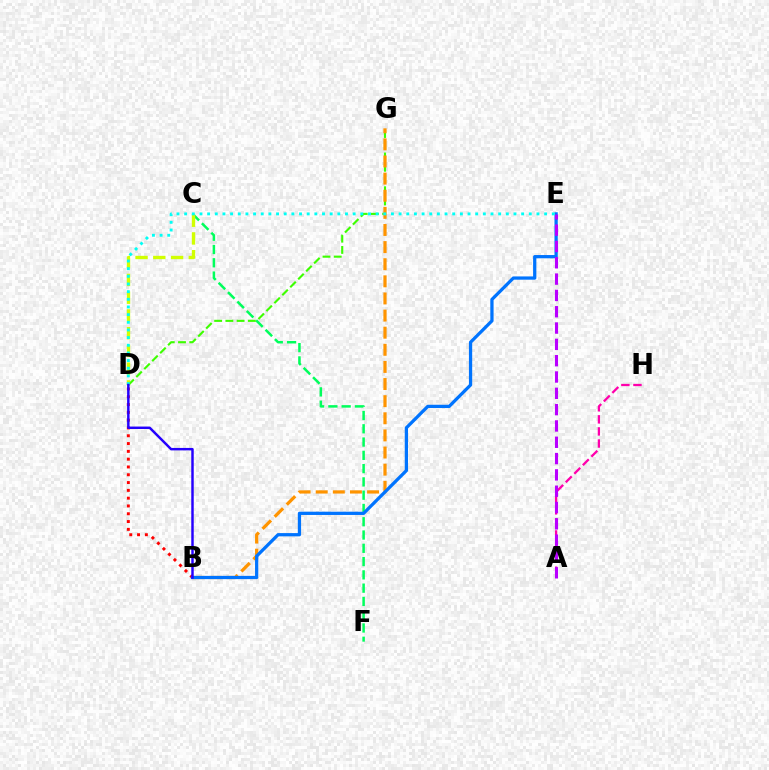{('B', 'D'): [{'color': '#ff0000', 'line_style': 'dotted', 'thickness': 2.12}, {'color': '#2500ff', 'line_style': 'solid', 'thickness': 1.77}], ('C', 'F'): [{'color': '#00ff5c', 'line_style': 'dashed', 'thickness': 1.8}], ('C', 'D'): [{'color': '#d1ff00', 'line_style': 'dashed', 'thickness': 2.41}], ('D', 'G'): [{'color': '#3dff00', 'line_style': 'dashed', 'thickness': 1.53}], ('B', 'G'): [{'color': '#ff9400', 'line_style': 'dashed', 'thickness': 2.33}], ('A', 'H'): [{'color': '#ff00ac', 'line_style': 'dashed', 'thickness': 1.64}], ('B', 'E'): [{'color': '#0074ff', 'line_style': 'solid', 'thickness': 2.35}], ('D', 'E'): [{'color': '#00fff6', 'line_style': 'dotted', 'thickness': 2.08}], ('A', 'E'): [{'color': '#b900ff', 'line_style': 'dashed', 'thickness': 2.22}]}